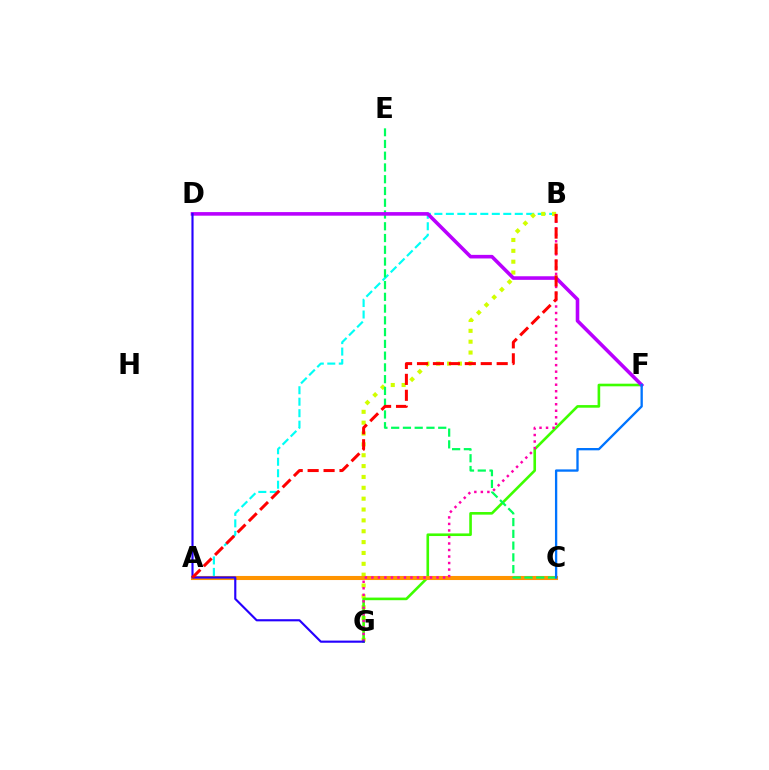{('A', 'B'): [{'color': '#00fff6', 'line_style': 'dashed', 'thickness': 1.56}, {'color': '#ff0000', 'line_style': 'dashed', 'thickness': 2.17}], ('B', 'G'): [{'color': '#d1ff00', 'line_style': 'dotted', 'thickness': 2.95}, {'color': '#ff00ac', 'line_style': 'dotted', 'thickness': 1.77}], ('F', 'G'): [{'color': '#3dff00', 'line_style': 'solid', 'thickness': 1.89}], ('A', 'C'): [{'color': '#ff9400', 'line_style': 'solid', 'thickness': 2.94}], ('C', 'E'): [{'color': '#00ff5c', 'line_style': 'dashed', 'thickness': 1.6}], ('D', 'F'): [{'color': '#b900ff', 'line_style': 'solid', 'thickness': 2.58}], ('D', 'G'): [{'color': '#2500ff', 'line_style': 'solid', 'thickness': 1.54}], ('C', 'F'): [{'color': '#0074ff', 'line_style': 'solid', 'thickness': 1.67}]}